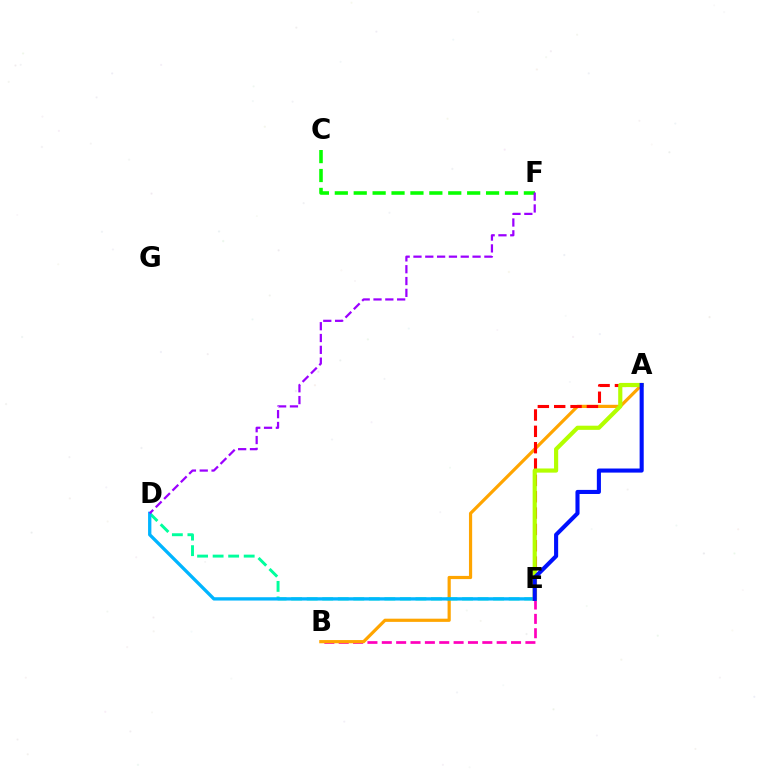{('B', 'E'): [{'color': '#ff00bd', 'line_style': 'dashed', 'thickness': 1.95}], ('C', 'F'): [{'color': '#08ff00', 'line_style': 'dashed', 'thickness': 2.57}], ('A', 'B'): [{'color': '#ffa500', 'line_style': 'solid', 'thickness': 2.3}], ('A', 'E'): [{'color': '#ff0000', 'line_style': 'dashed', 'thickness': 2.22}, {'color': '#b3ff00', 'line_style': 'solid', 'thickness': 2.99}, {'color': '#0010ff', 'line_style': 'solid', 'thickness': 2.94}], ('D', 'E'): [{'color': '#00ff9d', 'line_style': 'dashed', 'thickness': 2.11}, {'color': '#00b5ff', 'line_style': 'solid', 'thickness': 2.39}], ('D', 'F'): [{'color': '#9b00ff', 'line_style': 'dashed', 'thickness': 1.61}]}